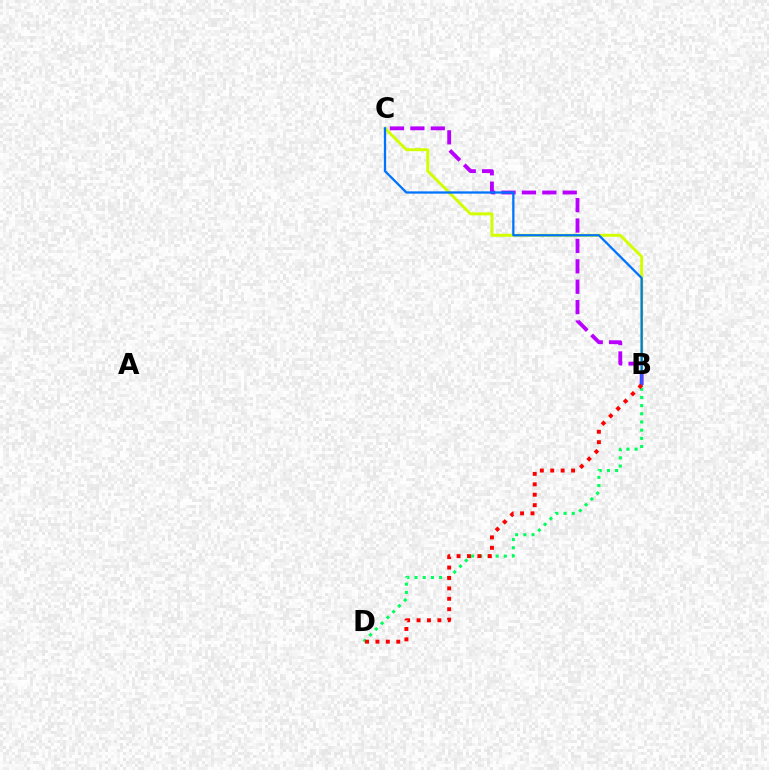{('B', 'D'): [{'color': '#00ff5c', 'line_style': 'dotted', 'thickness': 2.22}, {'color': '#ff0000', 'line_style': 'dotted', 'thickness': 2.83}], ('B', 'C'): [{'color': '#d1ff00', 'line_style': 'solid', 'thickness': 2.12}, {'color': '#b900ff', 'line_style': 'dashed', 'thickness': 2.77}, {'color': '#0074ff', 'line_style': 'solid', 'thickness': 1.65}]}